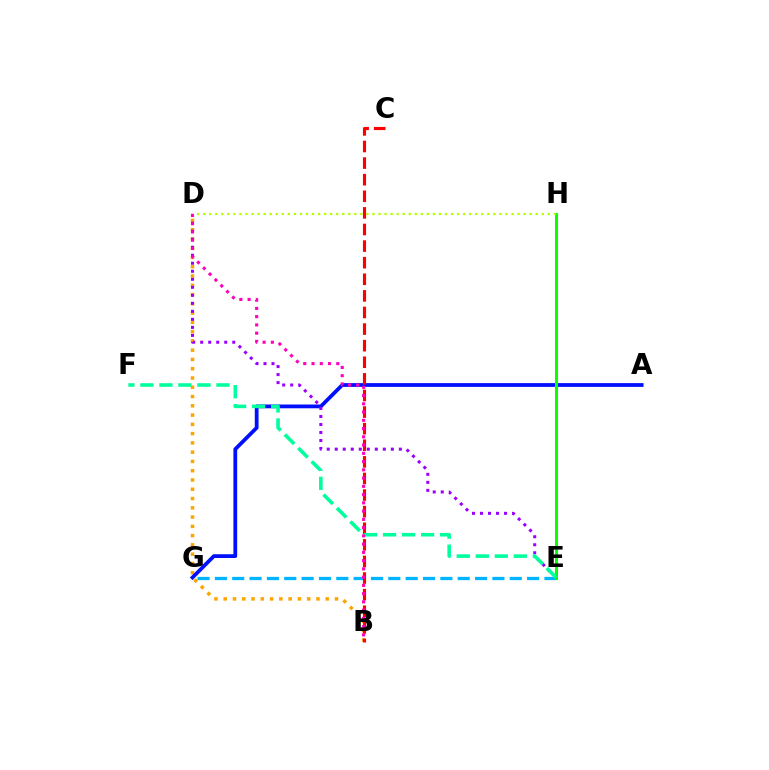{('B', 'D'): [{'color': '#ffa500', 'line_style': 'dotted', 'thickness': 2.52}, {'color': '#ff00bd', 'line_style': 'dotted', 'thickness': 2.24}], ('A', 'G'): [{'color': '#0010ff', 'line_style': 'solid', 'thickness': 2.72}], ('E', 'G'): [{'color': '#00b5ff', 'line_style': 'dashed', 'thickness': 2.36}], ('B', 'C'): [{'color': '#ff0000', 'line_style': 'dashed', 'thickness': 2.25}], ('E', 'H'): [{'color': '#08ff00', 'line_style': 'solid', 'thickness': 2.17}], ('D', 'E'): [{'color': '#9b00ff', 'line_style': 'dotted', 'thickness': 2.18}], ('E', 'F'): [{'color': '#00ff9d', 'line_style': 'dashed', 'thickness': 2.58}], ('D', 'H'): [{'color': '#b3ff00', 'line_style': 'dotted', 'thickness': 1.64}]}